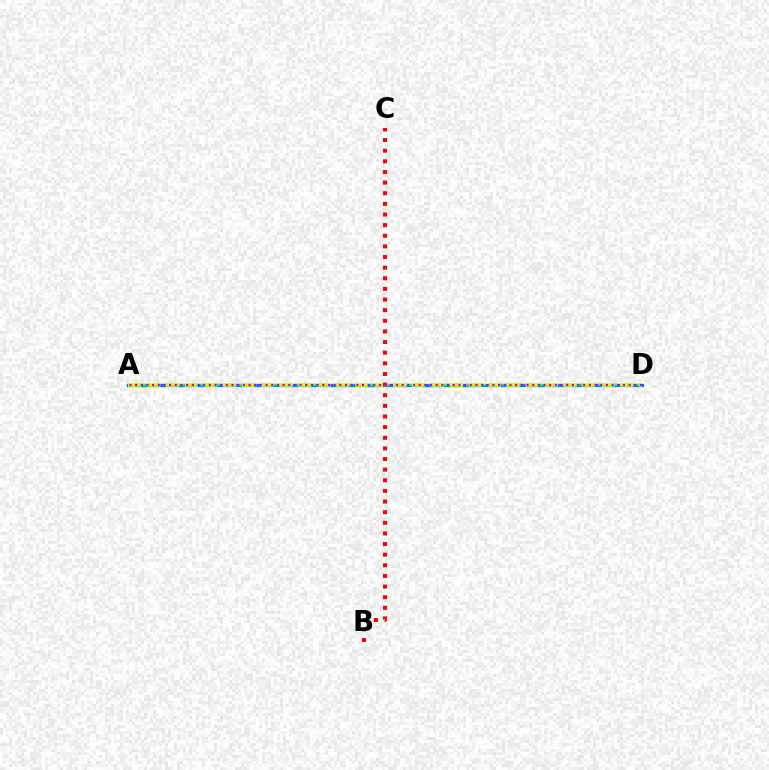{('A', 'D'): [{'color': '#0074ff', 'line_style': 'solid', 'thickness': 2.35}, {'color': '#00ff5c', 'line_style': 'dashed', 'thickness': 1.64}, {'color': '#d1ff00', 'line_style': 'dashed', 'thickness': 2.57}, {'color': '#b900ff', 'line_style': 'dotted', 'thickness': 1.54}], ('B', 'C'): [{'color': '#ff0000', 'line_style': 'dotted', 'thickness': 2.89}]}